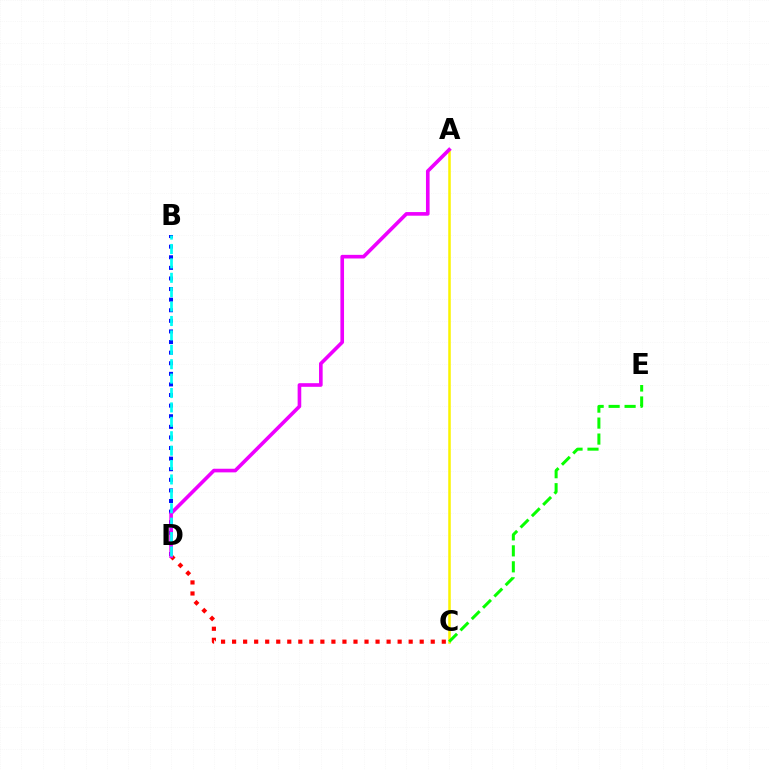{('A', 'C'): [{'color': '#fcf500', 'line_style': 'solid', 'thickness': 1.82}], ('B', 'D'): [{'color': '#0010ff', 'line_style': 'dotted', 'thickness': 2.88}, {'color': '#00fff6', 'line_style': 'dashed', 'thickness': 1.96}], ('C', 'D'): [{'color': '#ff0000', 'line_style': 'dotted', 'thickness': 3.0}], ('A', 'D'): [{'color': '#ee00ff', 'line_style': 'solid', 'thickness': 2.61}], ('C', 'E'): [{'color': '#08ff00', 'line_style': 'dashed', 'thickness': 2.17}]}